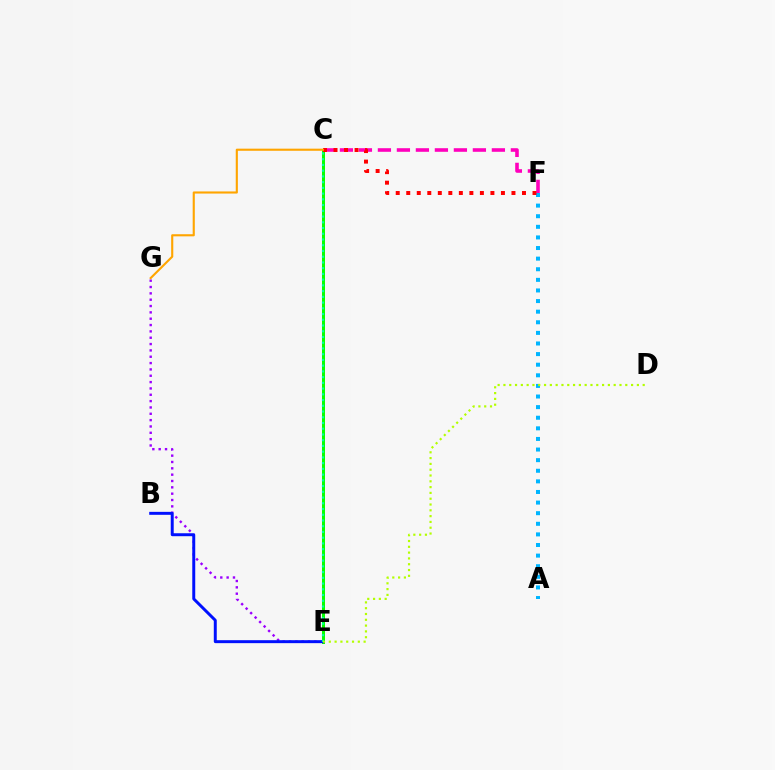{('C', 'E'): [{'color': '#08ff00', 'line_style': 'solid', 'thickness': 2.15}, {'color': '#00ff9d', 'line_style': 'dotted', 'thickness': 1.56}], ('A', 'F'): [{'color': '#00b5ff', 'line_style': 'dotted', 'thickness': 2.88}], ('E', 'G'): [{'color': '#9b00ff', 'line_style': 'dotted', 'thickness': 1.72}], ('C', 'F'): [{'color': '#ff00bd', 'line_style': 'dashed', 'thickness': 2.58}, {'color': '#ff0000', 'line_style': 'dotted', 'thickness': 2.86}], ('B', 'E'): [{'color': '#0010ff', 'line_style': 'solid', 'thickness': 2.13}], ('C', 'G'): [{'color': '#ffa500', 'line_style': 'solid', 'thickness': 1.53}], ('D', 'E'): [{'color': '#b3ff00', 'line_style': 'dotted', 'thickness': 1.58}]}